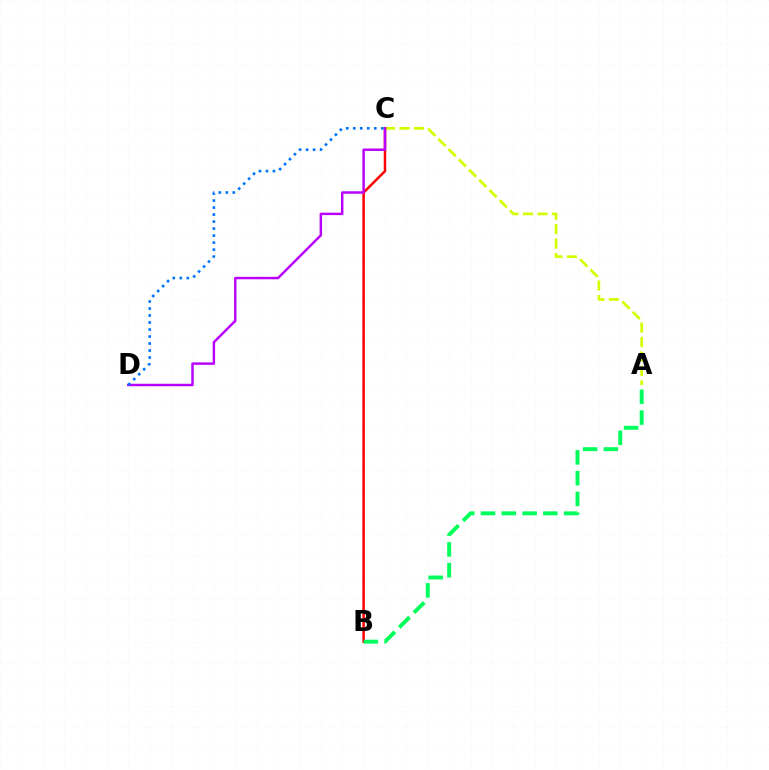{('A', 'C'): [{'color': '#d1ff00', 'line_style': 'dashed', 'thickness': 1.96}], ('B', 'C'): [{'color': '#ff0000', 'line_style': 'solid', 'thickness': 1.8}], ('A', 'B'): [{'color': '#00ff5c', 'line_style': 'dashed', 'thickness': 2.82}], ('C', 'D'): [{'color': '#b900ff', 'line_style': 'solid', 'thickness': 1.77}, {'color': '#0074ff', 'line_style': 'dotted', 'thickness': 1.9}]}